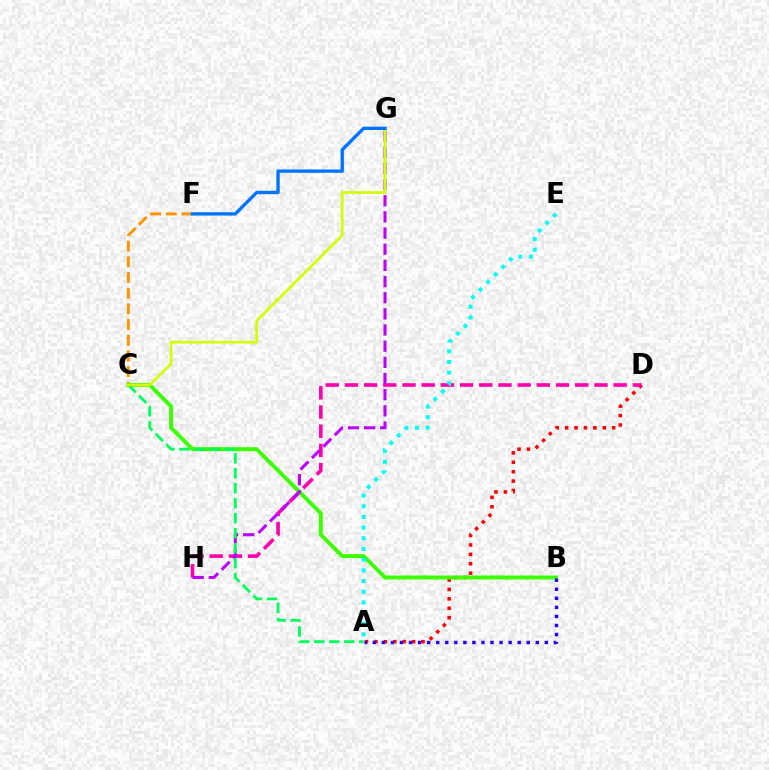{('C', 'F'): [{'color': '#ff9400', 'line_style': 'dashed', 'thickness': 2.13}], ('A', 'D'): [{'color': '#ff0000', 'line_style': 'dotted', 'thickness': 2.56}], ('B', 'C'): [{'color': '#3dff00', 'line_style': 'solid', 'thickness': 2.85}], ('D', 'H'): [{'color': '#ff00ac', 'line_style': 'dashed', 'thickness': 2.61}], ('G', 'H'): [{'color': '#b900ff', 'line_style': 'dashed', 'thickness': 2.2}], ('A', 'B'): [{'color': '#2500ff', 'line_style': 'dotted', 'thickness': 2.46}], ('A', 'E'): [{'color': '#00fff6', 'line_style': 'dotted', 'thickness': 2.9}], ('A', 'C'): [{'color': '#00ff5c', 'line_style': 'dashed', 'thickness': 2.04}], ('C', 'G'): [{'color': '#d1ff00', 'line_style': 'solid', 'thickness': 1.95}], ('F', 'G'): [{'color': '#0074ff', 'line_style': 'solid', 'thickness': 2.4}]}